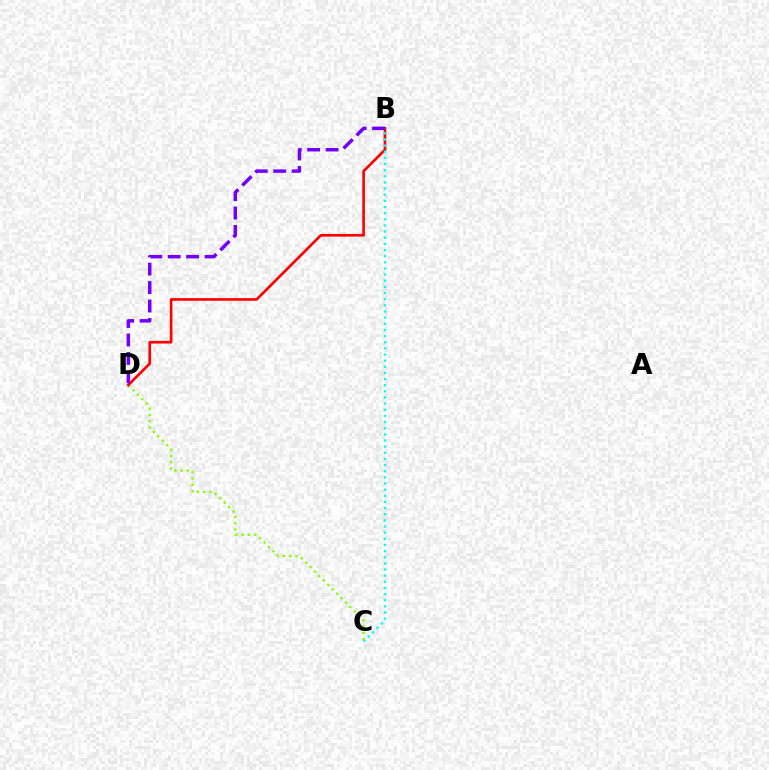{('C', 'D'): [{'color': '#84ff00', 'line_style': 'dotted', 'thickness': 1.7}], ('B', 'D'): [{'color': '#ff0000', 'line_style': 'solid', 'thickness': 1.91}, {'color': '#7200ff', 'line_style': 'dashed', 'thickness': 2.51}], ('B', 'C'): [{'color': '#00fff6', 'line_style': 'dotted', 'thickness': 1.67}]}